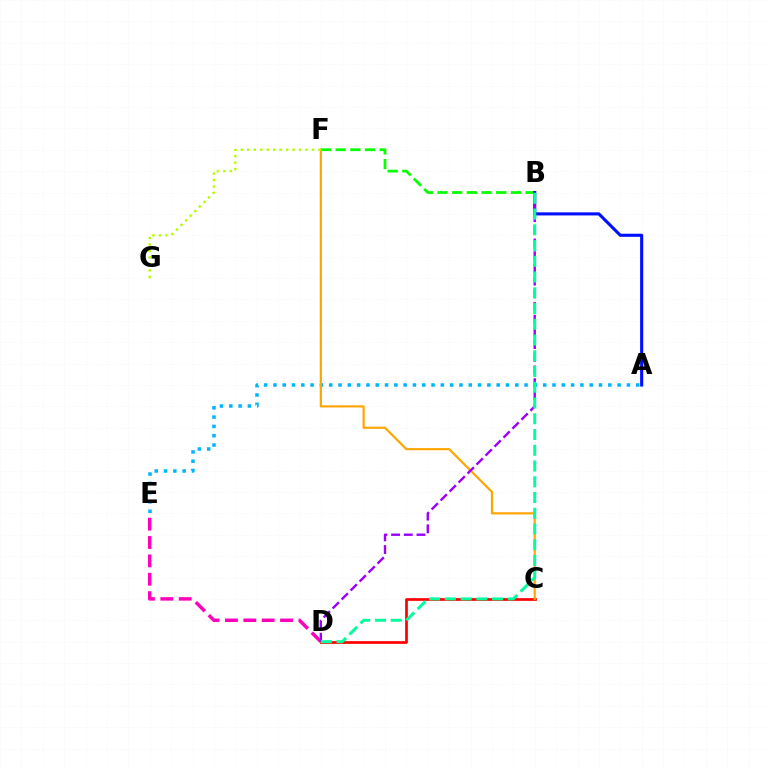{('D', 'E'): [{'color': '#ff00bd', 'line_style': 'dashed', 'thickness': 2.5}], ('B', 'F'): [{'color': '#08ff00', 'line_style': 'dashed', 'thickness': 1.99}], ('C', 'D'): [{'color': '#ff0000', 'line_style': 'solid', 'thickness': 1.95}], ('A', 'E'): [{'color': '#00b5ff', 'line_style': 'dotted', 'thickness': 2.53}], ('C', 'F'): [{'color': '#ffa500', 'line_style': 'solid', 'thickness': 1.56}], ('F', 'G'): [{'color': '#b3ff00', 'line_style': 'dotted', 'thickness': 1.76}], ('A', 'B'): [{'color': '#0010ff', 'line_style': 'solid', 'thickness': 2.23}], ('B', 'D'): [{'color': '#9b00ff', 'line_style': 'dashed', 'thickness': 1.72}, {'color': '#00ff9d', 'line_style': 'dashed', 'thickness': 2.14}]}